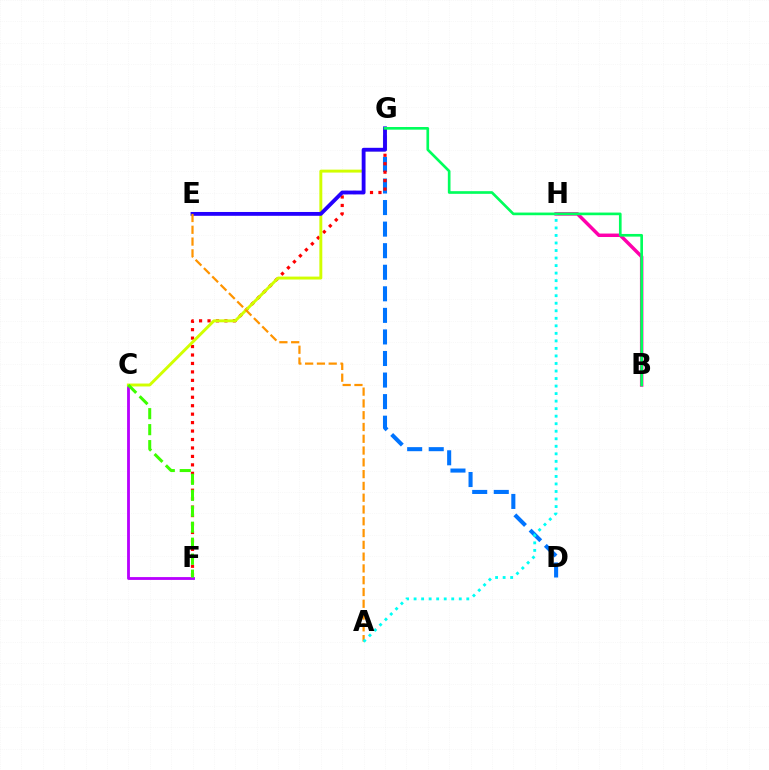{('D', 'G'): [{'color': '#0074ff', 'line_style': 'dashed', 'thickness': 2.93}], ('C', 'F'): [{'color': '#b900ff', 'line_style': 'solid', 'thickness': 2.03}, {'color': '#3dff00', 'line_style': 'dashed', 'thickness': 2.17}], ('B', 'H'): [{'color': '#ff00ac', 'line_style': 'solid', 'thickness': 2.49}], ('F', 'G'): [{'color': '#ff0000', 'line_style': 'dotted', 'thickness': 2.3}], ('C', 'G'): [{'color': '#d1ff00', 'line_style': 'solid', 'thickness': 2.11}], ('E', 'G'): [{'color': '#2500ff', 'line_style': 'solid', 'thickness': 2.76}], ('B', 'G'): [{'color': '#00ff5c', 'line_style': 'solid', 'thickness': 1.92}], ('A', 'E'): [{'color': '#ff9400', 'line_style': 'dashed', 'thickness': 1.6}], ('A', 'H'): [{'color': '#00fff6', 'line_style': 'dotted', 'thickness': 2.05}]}